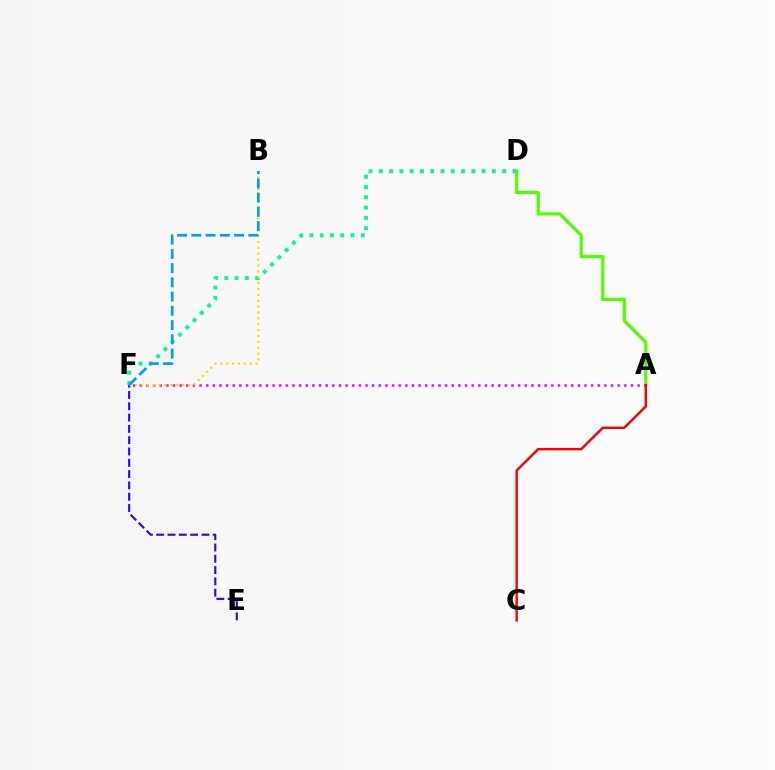{('E', 'F'): [{'color': '#3700ff', 'line_style': 'dashed', 'thickness': 1.54}], ('A', 'D'): [{'color': '#4fff00', 'line_style': 'solid', 'thickness': 2.27}], ('D', 'F'): [{'color': '#00ff86', 'line_style': 'dotted', 'thickness': 2.79}], ('A', 'F'): [{'color': '#ff00ed', 'line_style': 'dotted', 'thickness': 1.8}], ('B', 'F'): [{'color': '#ffd500', 'line_style': 'dotted', 'thickness': 1.6}, {'color': '#009eff', 'line_style': 'dashed', 'thickness': 1.93}], ('A', 'C'): [{'color': '#ff0000', 'line_style': 'solid', 'thickness': 1.76}]}